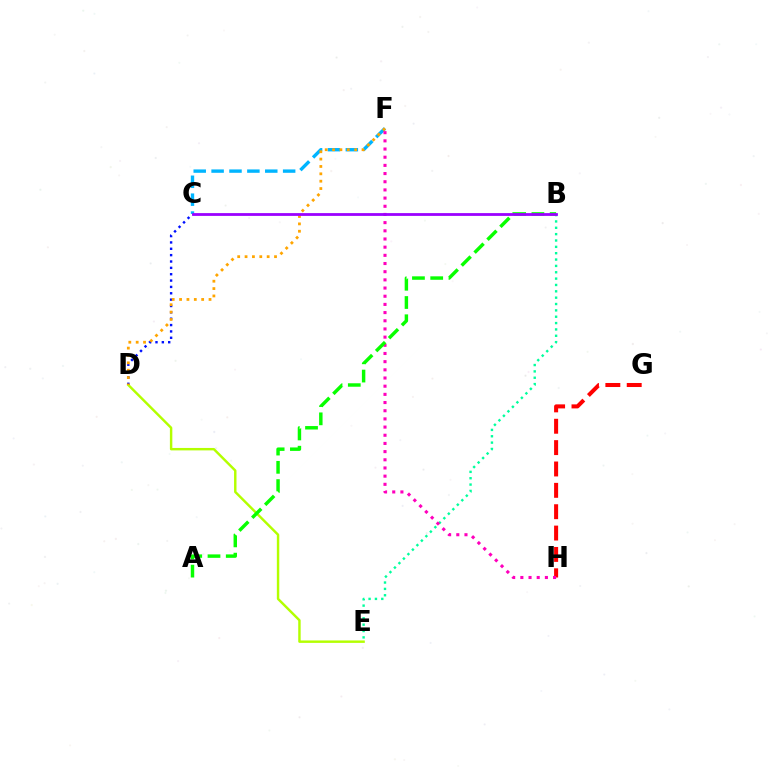{('D', 'E'): [{'color': '#b3ff00', 'line_style': 'solid', 'thickness': 1.75}], ('B', 'E'): [{'color': '#00ff9d', 'line_style': 'dotted', 'thickness': 1.73}], ('C', 'D'): [{'color': '#0010ff', 'line_style': 'dotted', 'thickness': 1.73}], ('G', 'H'): [{'color': '#ff0000', 'line_style': 'dashed', 'thickness': 2.9}], ('C', 'F'): [{'color': '#00b5ff', 'line_style': 'dashed', 'thickness': 2.43}], ('F', 'H'): [{'color': '#ff00bd', 'line_style': 'dotted', 'thickness': 2.22}], ('A', 'B'): [{'color': '#08ff00', 'line_style': 'dashed', 'thickness': 2.48}], ('D', 'F'): [{'color': '#ffa500', 'line_style': 'dotted', 'thickness': 2.0}], ('B', 'C'): [{'color': '#9b00ff', 'line_style': 'solid', 'thickness': 2.01}]}